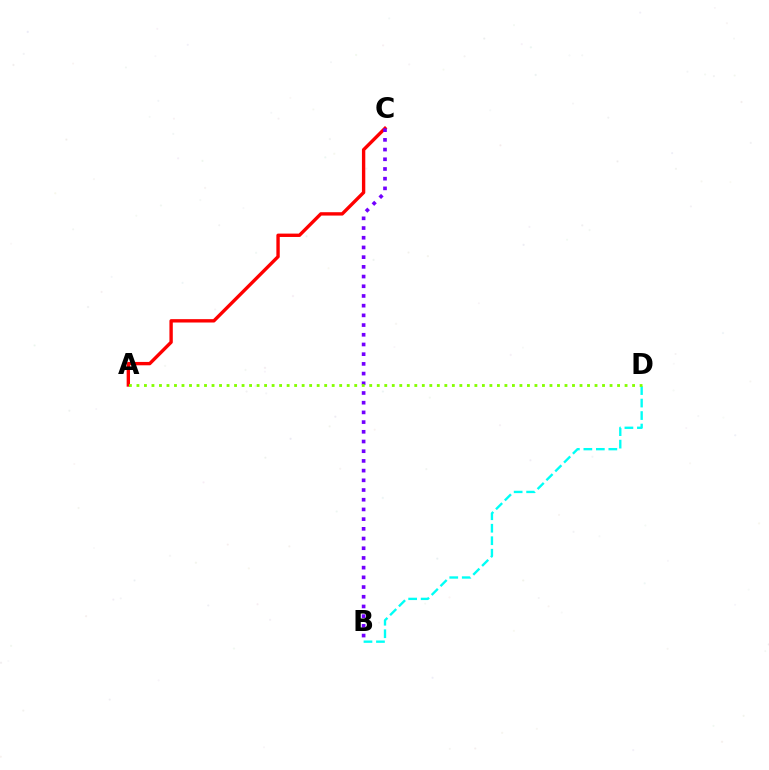{('A', 'C'): [{'color': '#ff0000', 'line_style': 'solid', 'thickness': 2.42}], ('B', 'C'): [{'color': '#7200ff', 'line_style': 'dotted', 'thickness': 2.64}], ('B', 'D'): [{'color': '#00fff6', 'line_style': 'dashed', 'thickness': 1.7}], ('A', 'D'): [{'color': '#84ff00', 'line_style': 'dotted', 'thickness': 2.04}]}